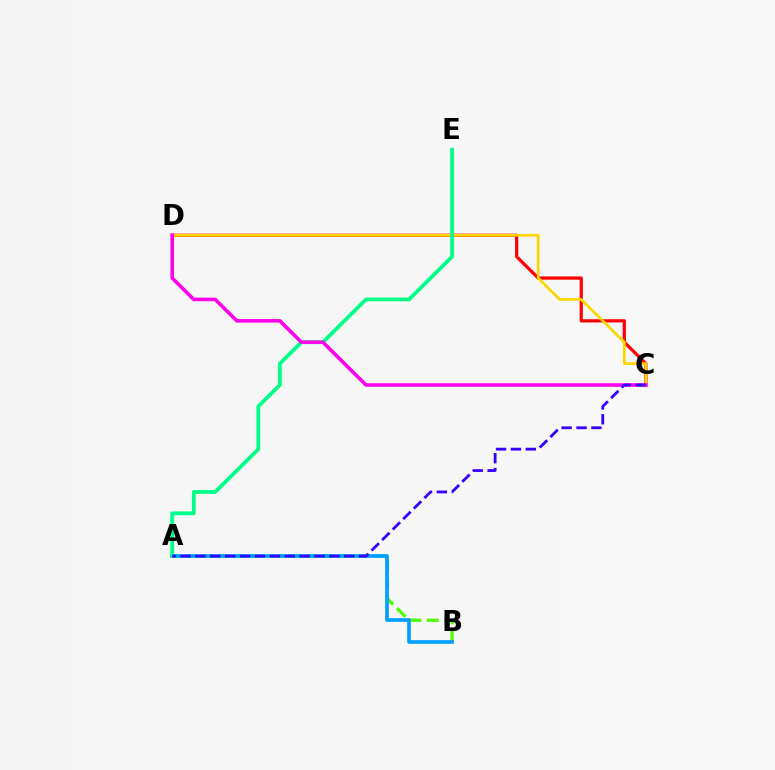{('A', 'B'): [{'color': '#4fff00', 'line_style': 'dashed', 'thickness': 2.36}, {'color': '#009eff', 'line_style': 'solid', 'thickness': 2.63}], ('C', 'D'): [{'color': '#ff0000', 'line_style': 'solid', 'thickness': 2.32}, {'color': '#ffd500', 'line_style': 'solid', 'thickness': 1.94}, {'color': '#ff00ed', 'line_style': 'solid', 'thickness': 2.57}], ('A', 'E'): [{'color': '#00ff86', 'line_style': 'solid', 'thickness': 2.72}], ('A', 'C'): [{'color': '#3700ff', 'line_style': 'dashed', 'thickness': 2.02}]}